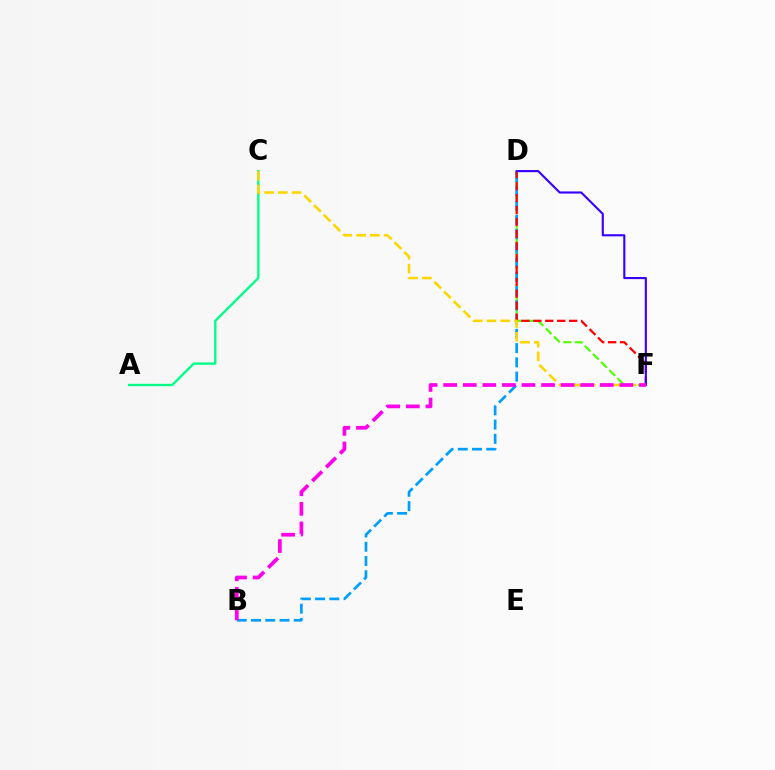{('D', 'F'): [{'color': '#4fff00', 'line_style': 'dashed', 'thickness': 1.57}, {'color': '#ff0000', 'line_style': 'dashed', 'thickness': 1.62}, {'color': '#3700ff', 'line_style': 'solid', 'thickness': 1.53}], ('B', 'D'): [{'color': '#009eff', 'line_style': 'dashed', 'thickness': 1.93}], ('A', 'C'): [{'color': '#00ff86', 'line_style': 'solid', 'thickness': 1.7}], ('C', 'F'): [{'color': '#ffd500', 'line_style': 'dashed', 'thickness': 1.86}], ('B', 'F'): [{'color': '#ff00ed', 'line_style': 'dashed', 'thickness': 2.66}]}